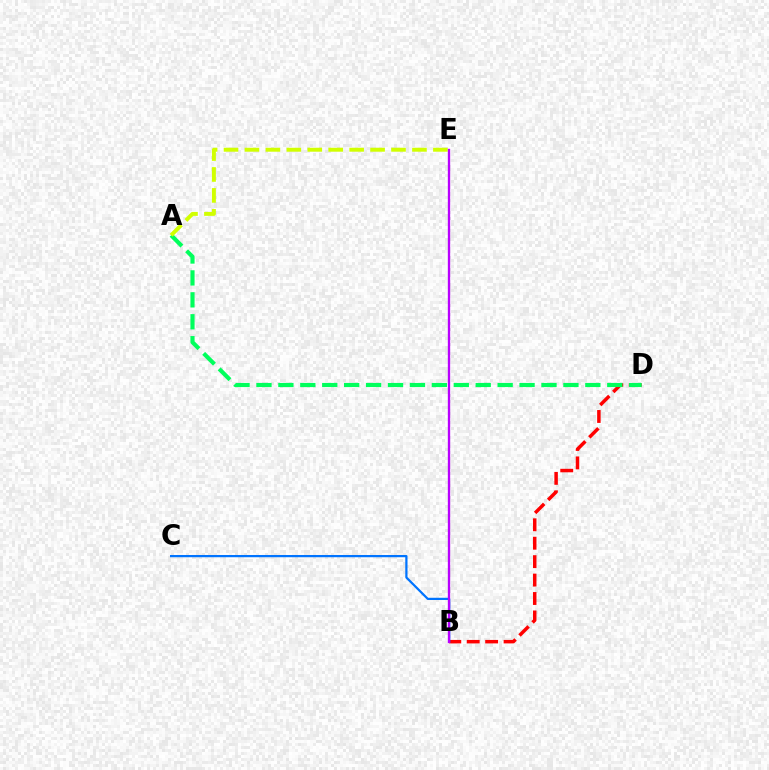{('B', 'D'): [{'color': '#ff0000', 'line_style': 'dashed', 'thickness': 2.5}], ('A', 'D'): [{'color': '#00ff5c', 'line_style': 'dashed', 'thickness': 2.98}], ('A', 'E'): [{'color': '#d1ff00', 'line_style': 'dashed', 'thickness': 2.84}], ('B', 'C'): [{'color': '#0074ff', 'line_style': 'solid', 'thickness': 1.61}], ('B', 'E'): [{'color': '#b900ff', 'line_style': 'solid', 'thickness': 1.68}]}